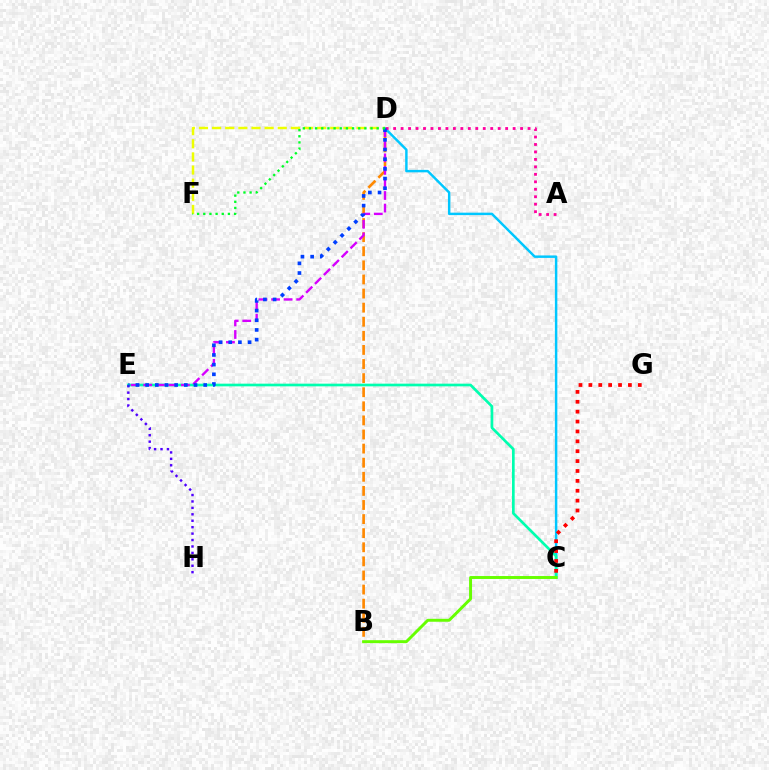{('D', 'F'): [{'color': '#eeff00', 'line_style': 'dashed', 'thickness': 1.78}, {'color': '#00ff27', 'line_style': 'dotted', 'thickness': 1.67}], ('B', 'D'): [{'color': '#ff8800', 'line_style': 'dashed', 'thickness': 1.91}], ('C', 'D'): [{'color': '#00c7ff', 'line_style': 'solid', 'thickness': 1.77}], ('C', 'E'): [{'color': '#00ffaf', 'line_style': 'solid', 'thickness': 1.93}], ('E', 'H'): [{'color': '#4f00ff', 'line_style': 'dotted', 'thickness': 1.75}], ('D', 'E'): [{'color': '#d600ff', 'line_style': 'dashed', 'thickness': 1.71}, {'color': '#003fff', 'line_style': 'dotted', 'thickness': 2.63}], ('A', 'D'): [{'color': '#ff00a0', 'line_style': 'dotted', 'thickness': 2.03}], ('B', 'C'): [{'color': '#66ff00', 'line_style': 'solid', 'thickness': 2.12}], ('C', 'G'): [{'color': '#ff0000', 'line_style': 'dotted', 'thickness': 2.69}]}